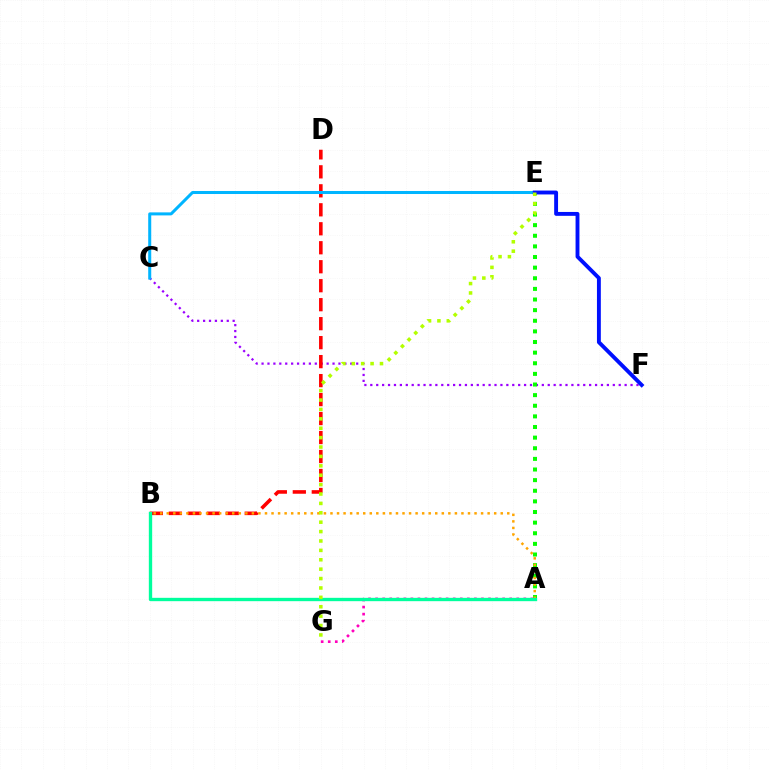{('C', 'F'): [{'color': '#9b00ff', 'line_style': 'dotted', 'thickness': 1.61}], ('B', 'D'): [{'color': '#ff0000', 'line_style': 'dashed', 'thickness': 2.58}], ('A', 'E'): [{'color': '#08ff00', 'line_style': 'dotted', 'thickness': 2.89}], ('C', 'E'): [{'color': '#00b5ff', 'line_style': 'solid', 'thickness': 2.18}], ('A', 'B'): [{'color': '#ffa500', 'line_style': 'dotted', 'thickness': 1.78}, {'color': '#00ff9d', 'line_style': 'solid', 'thickness': 2.41}], ('A', 'G'): [{'color': '#ff00bd', 'line_style': 'dotted', 'thickness': 1.92}], ('E', 'F'): [{'color': '#0010ff', 'line_style': 'solid', 'thickness': 2.79}], ('E', 'G'): [{'color': '#b3ff00', 'line_style': 'dotted', 'thickness': 2.55}]}